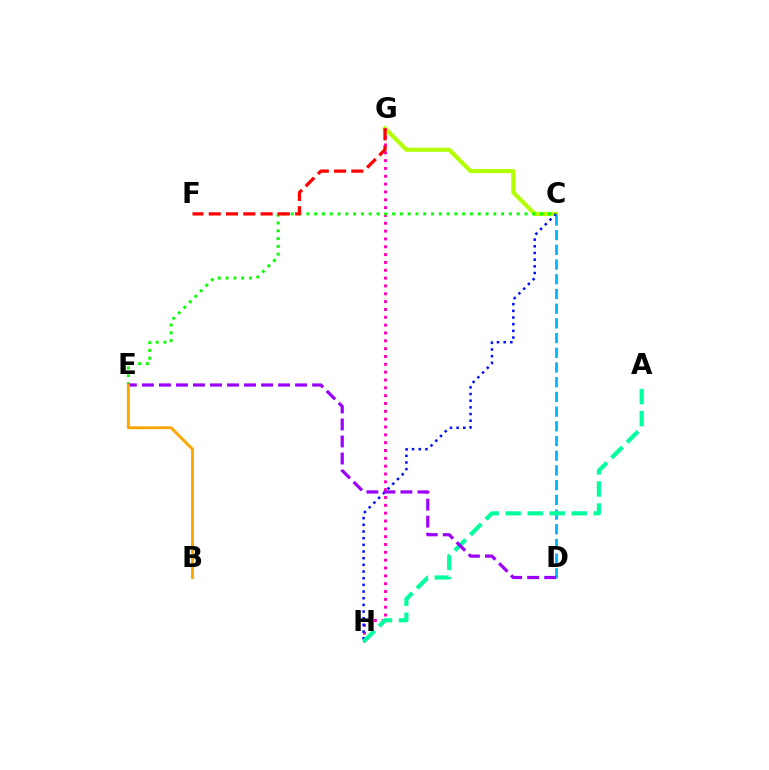{('C', 'G'): [{'color': '#b3ff00', 'line_style': 'solid', 'thickness': 2.96}], ('C', 'D'): [{'color': '#00b5ff', 'line_style': 'dashed', 'thickness': 2.0}], ('G', 'H'): [{'color': '#ff00bd', 'line_style': 'dotted', 'thickness': 2.13}], ('C', 'H'): [{'color': '#0010ff', 'line_style': 'dotted', 'thickness': 1.81}], ('A', 'H'): [{'color': '#00ff9d', 'line_style': 'dashed', 'thickness': 2.99}], ('C', 'E'): [{'color': '#08ff00', 'line_style': 'dotted', 'thickness': 2.12}], ('F', 'G'): [{'color': '#ff0000', 'line_style': 'dashed', 'thickness': 2.35}], ('D', 'E'): [{'color': '#9b00ff', 'line_style': 'dashed', 'thickness': 2.31}], ('B', 'E'): [{'color': '#ffa500', 'line_style': 'solid', 'thickness': 2.09}]}